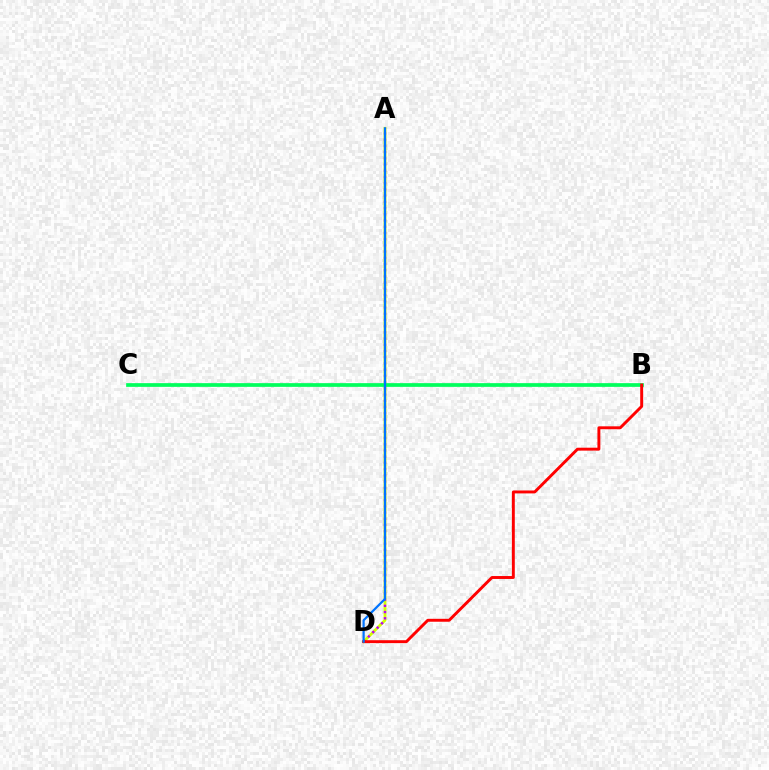{('A', 'D'): [{'color': '#d1ff00', 'line_style': 'solid', 'thickness': 2.0}, {'color': '#b900ff', 'line_style': 'dotted', 'thickness': 1.69}, {'color': '#0074ff', 'line_style': 'solid', 'thickness': 1.6}], ('B', 'C'): [{'color': '#00ff5c', 'line_style': 'solid', 'thickness': 2.67}], ('B', 'D'): [{'color': '#ff0000', 'line_style': 'solid', 'thickness': 2.1}]}